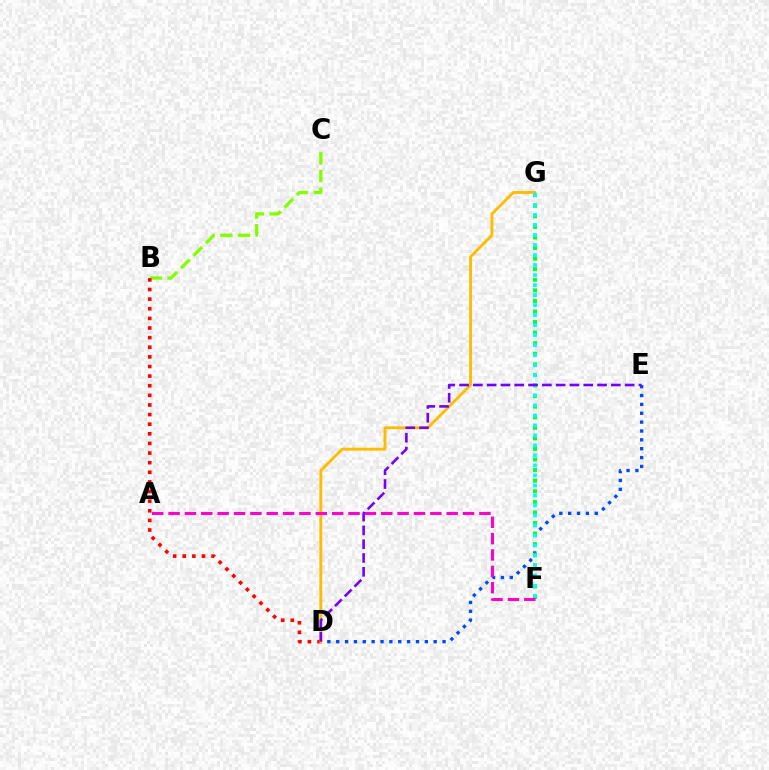{('D', 'E'): [{'color': '#004bff', 'line_style': 'dotted', 'thickness': 2.41}, {'color': '#7200ff', 'line_style': 'dashed', 'thickness': 1.87}], ('F', 'G'): [{'color': '#00ff39', 'line_style': 'dotted', 'thickness': 2.87}, {'color': '#00fff6', 'line_style': 'dotted', 'thickness': 2.72}], ('B', 'C'): [{'color': '#84ff00', 'line_style': 'dashed', 'thickness': 2.4}], ('B', 'D'): [{'color': '#ff0000', 'line_style': 'dotted', 'thickness': 2.61}], ('D', 'G'): [{'color': '#ffbd00', 'line_style': 'solid', 'thickness': 2.08}], ('A', 'F'): [{'color': '#ff00cf', 'line_style': 'dashed', 'thickness': 2.22}]}